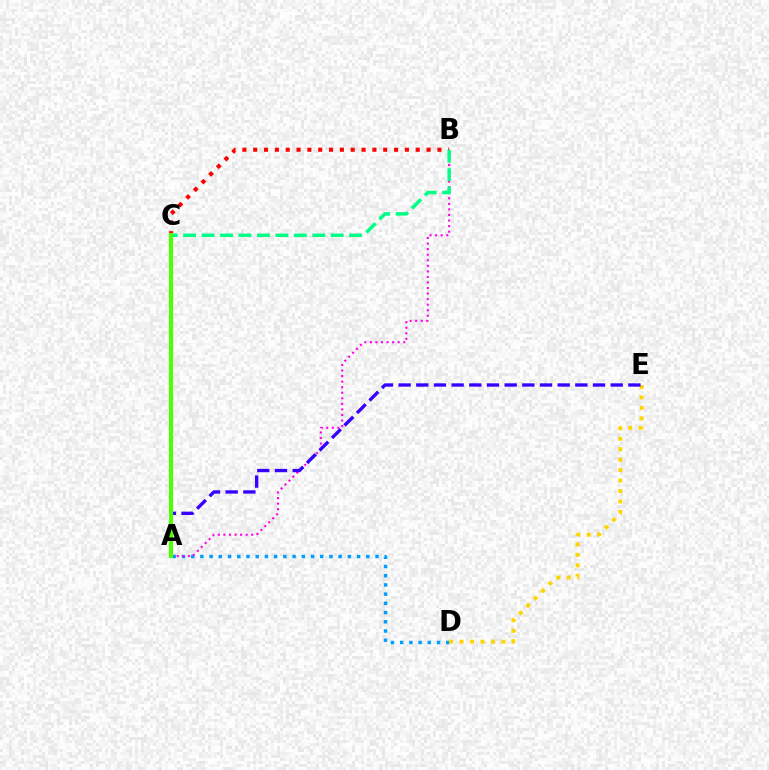{('A', 'D'): [{'color': '#009eff', 'line_style': 'dotted', 'thickness': 2.5}], ('A', 'B'): [{'color': '#ff00ed', 'line_style': 'dotted', 'thickness': 1.51}], ('B', 'C'): [{'color': '#ff0000', 'line_style': 'dotted', 'thickness': 2.94}, {'color': '#00ff86', 'line_style': 'dashed', 'thickness': 2.51}], ('D', 'E'): [{'color': '#ffd500', 'line_style': 'dotted', 'thickness': 2.84}], ('A', 'E'): [{'color': '#3700ff', 'line_style': 'dashed', 'thickness': 2.4}], ('A', 'C'): [{'color': '#4fff00', 'line_style': 'solid', 'thickness': 2.95}]}